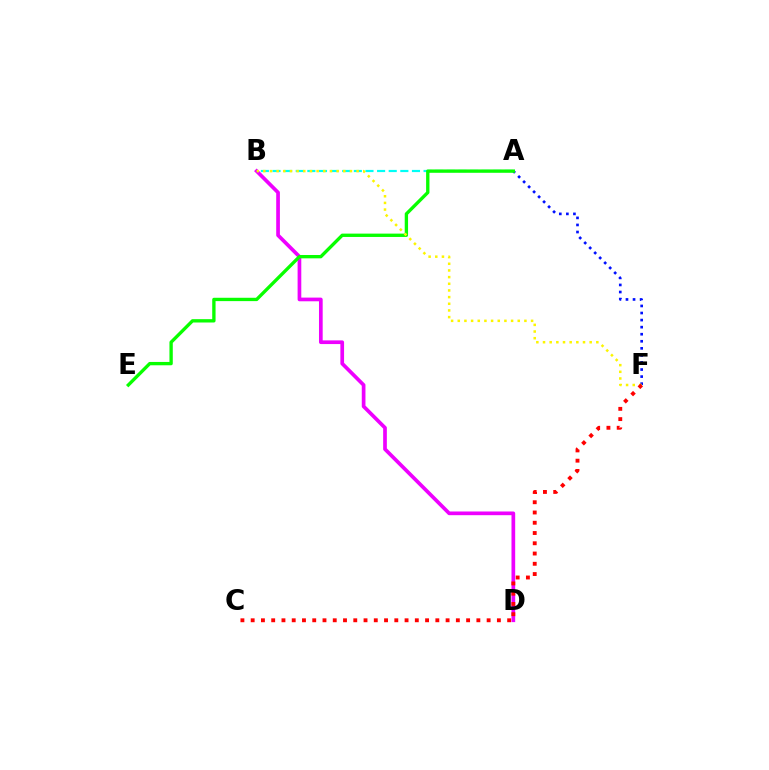{('B', 'D'): [{'color': '#ee00ff', 'line_style': 'solid', 'thickness': 2.66}], ('A', 'B'): [{'color': '#00fff6', 'line_style': 'dashed', 'thickness': 1.58}], ('A', 'F'): [{'color': '#0010ff', 'line_style': 'dotted', 'thickness': 1.92}], ('A', 'E'): [{'color': '#08ff00', 'line_style': 'solid', 'thickness': 2.41}], ('B', 'F'): [{'color': '#fcf500', 'line_style': 'dotted', 'thickness': 1.81}], ('C', 'F'): [{'color': '#ff0000', 'line_style': 'dotted', 'thickness': 2.79}]}